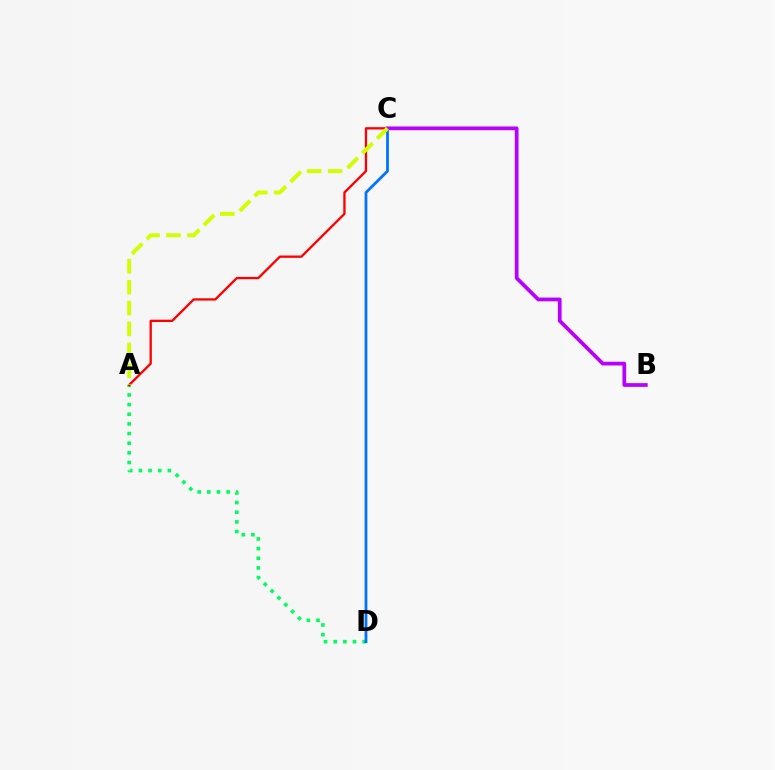{('A', 'D'): [{'color': '#00ff5c', 'line_style': 'dotted', 'thickness': 2.62}], ('A', 'C'): [{'color': '#ff0000', 'line_style': 'solid', 'thickness': 1.67}, {'color': '#d1ff00', 'line_style': 'dashed', 'thickness': 2.84}], ('C', 'D'): [{'color': '#0074ff', 'line_style': 'solid', 'thickness': 2.02}], ('B', 'C'): [{'color': '#b900ff', 'line_style': 'solid', 'thickness': 2.69}]}